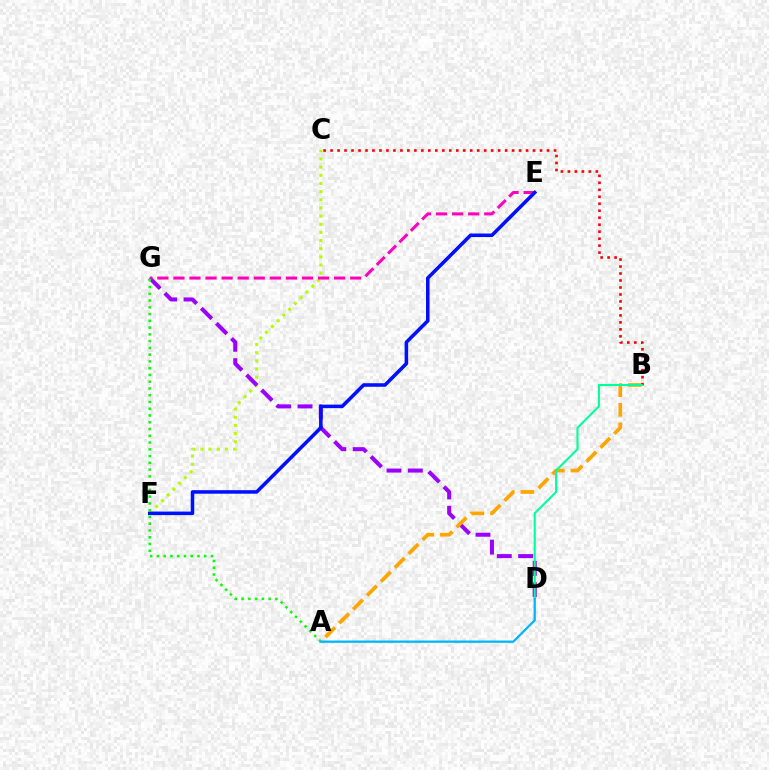{('C', 'F'): [{'color': '#b3ff00', 'line_style': 'dotted', 'thickness': 2.22}], ('D', 'G'): [{'color': '#9b00ff', 'line_style': 'dashed', 'thickness': 2.9}], ('E', 'G'): [{'color': '#ff00bd', 'line_style': 'dashed', 'thickness': 2.18}], ('A', 'B'): [{'color': '#ffa500', 'line_style': 'dashed', 'thickness': 2.67}], ('B', 'C'): [{'color': '#ff0000', 'line_style': 'dotted', 'thickness': 1.9}], ('E', 'F'): [{'color': '#0010ff', 'line_style': 'solid', 'thickness': 2.55}], ('B', 'D'): [{'color': '#00ff9d', 'line_style': 'solid', 'thickness': 1.51}], ('A', 'G'): [{'color': '#08ff00', 'line_style': 'dotted', 'thickness': 1.84}], ('A', 'D'): [{'color': '#00b5ff', 'line_style': 'solid', 'thickness': 1.63}]}